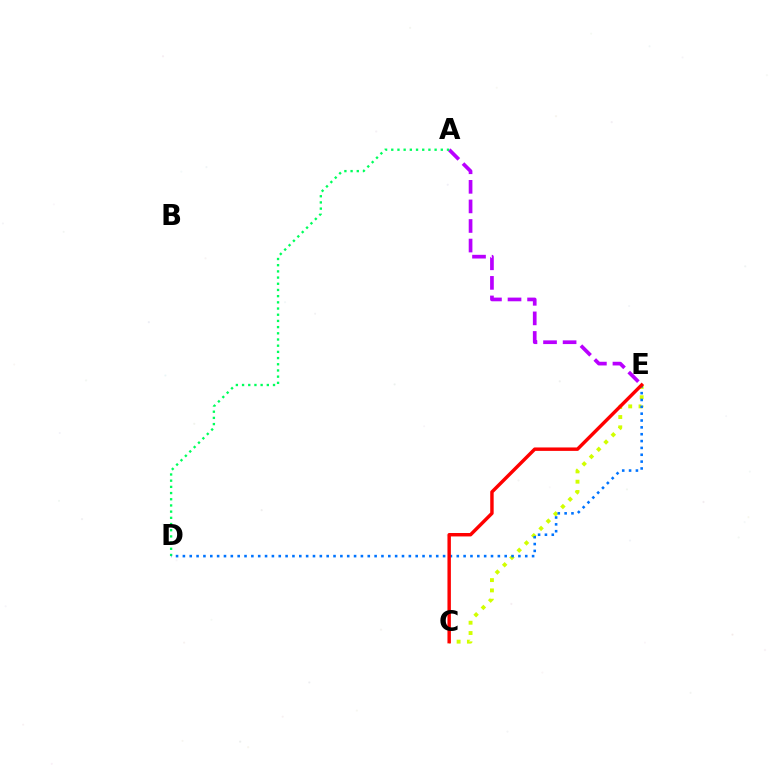{('C', 'E'): [{'color': '#d1ff00', 'line_style': 'dotted', 'thickness': 2.8}, {'color': '#ff0000', 'line_style': 'solid', 'thickness': 2.47}], ('A', 'E'): [{'color': '#b900ff', 'line_style': 'dashed', 'thickness': 2.66}], ('A', 'D'): [{'color': '#00ff5c', 'line_style': 'dotted', 'thickness': 1.68}], ('D', 'E'): [{'color': '#0074ff', 'line_style': 'dotted', 'thickness': 1.86}]}